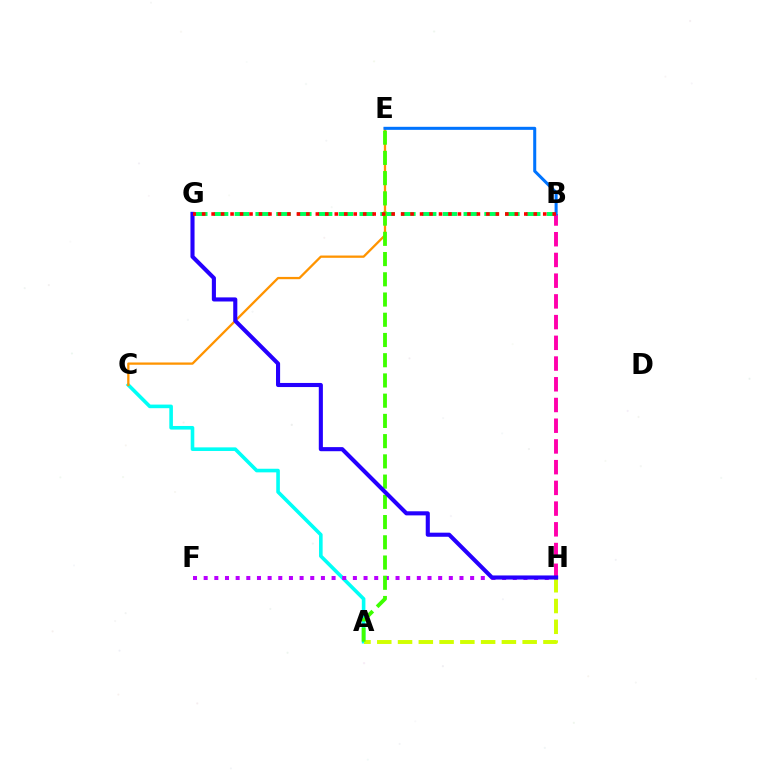{('A', 'C'): [{'color': '#00fff6', 'line_style': 'solid', 'thickness': 2.6}], ('F', 'H'): [{'color': '#b900ff', 'line_style': 'dotted', 'thickness': 2.9}], ('B', 'G'): [{'color': '#00ff5c', 'line_style': 'dashed', 'thickness': 2.83}, {'color': '#ff0000', 'line_style': 'dotted', 'thickness': 2.57}], ('C', 'E'): [{'color': '#ff9400', 'line_style': 'solid', 'thickness': 1.65}], ('B', 'H'): [{'color': '#ff00ac', 'line_style': 'dashed', 'thickness': 2.81}], ('A', 'H'): [{'color': '#d1ff00', 'line_style': 'dashed', 'thickness': 2.82}], ('A', 'E'): [{'color': '#3dff00', 'line_style': 'dashed', 'thickness': 2.75}], ('B', 'E'): [{'color': '#0074ff', 'line_style': 'solid', 'thickness': 2.19}], ('G', 'H'): [{'color': '#2500ff', 'line_style': 'solid', 'thickness': 2.95}]}